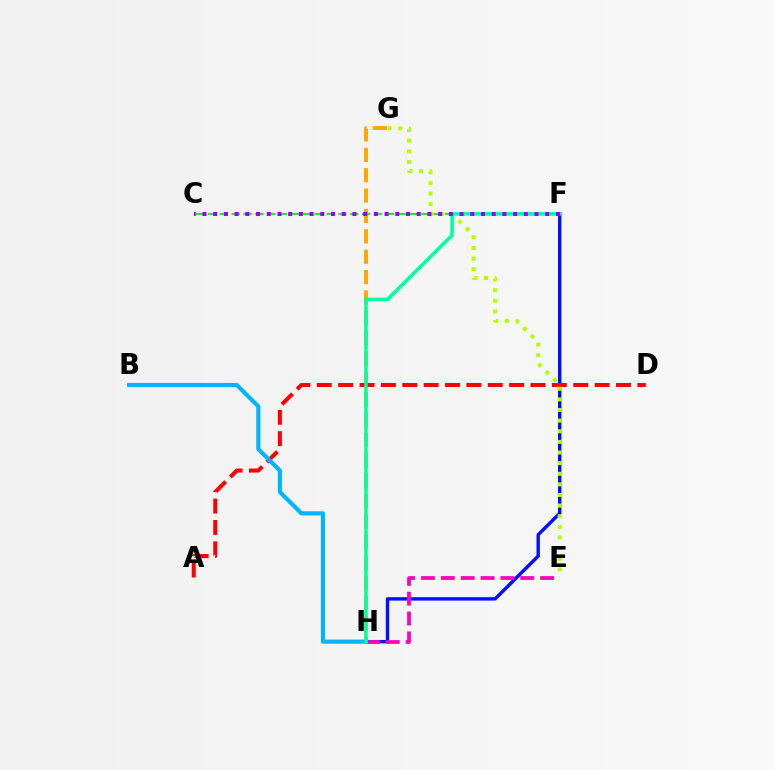{('F', 'H'): [{'color': '#0010ff', 'line_style': 'solid', 'thickness': 2.45}, {'color': '#00ff9d', 'line_style': 'solid', 'thickness': 2.55}], ('E', 'H'): [{'color': '#ff00bd', 'line_style': 'dashed', 'thickness': 2.7}], ('G', 'H'): [{'color': '#ffa500', 'line_style': 'dashed', 'thickness': 2.77}], ('A', 'D'): [{'color': '#ff0000', 'line_style': 'dashed', 'thickness': 2.9}], ('C', 'F'): [{'color': '#08ff00', 'line_style': 'dashed', 'thickness': 1.61}, {'color': '#9b00ff', 'line_style': 'dotted', 'thickness': 2.91}], ('E', 'G'): [{'color': '#b3ff00', 'line_style': 'dotted', 'thickness': 2.89}], ('B', 'H'): [{'color': '#00b5ff', 'line_style': 'solid', 'thickness': 2.98}]}